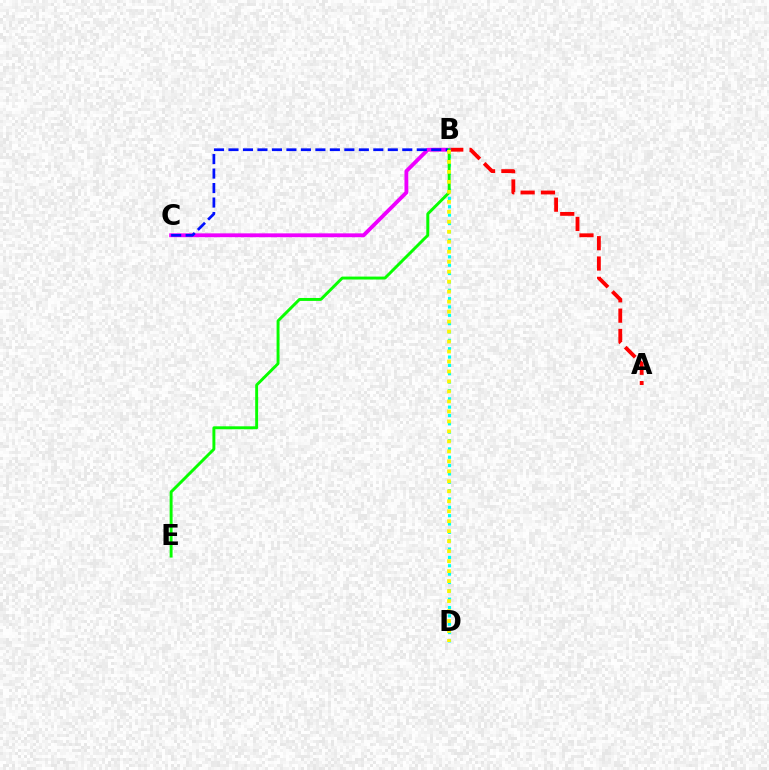{('A', 'B'): [{'color': '#ff0000', 'line_style': 'dashed', 'thickness': 2.76}], ('B', 'C'): [{'color': '#ee00ff', 'line_style': 'solid', 'thickness': 2.76}, {'color': '#0010ff', 'line_style': 'dashed', 'thickness': 1.97}], ('B', 'D'): [{'color': '#00fff6', 'line_style': 'dotted', 'thickness': 2.27}, {'color': '#fcf500', 'line_style': 'dotted', 'thickness': 2.71}], ('B', 'E'): [{'color': '#08ff00', 'line_style': 'solid', 'thickness': 2.11}]}